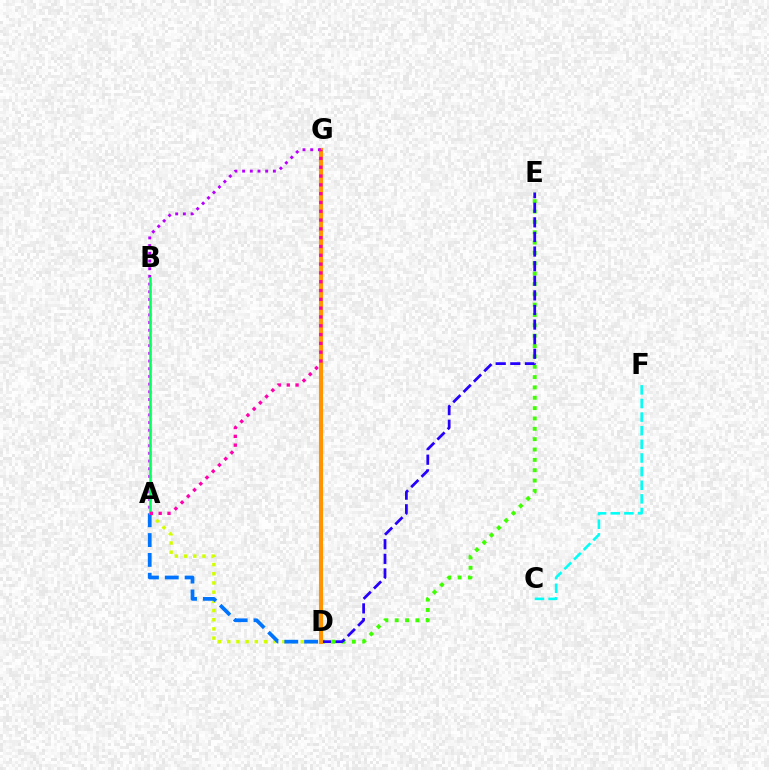{('A', 'D'): [{'color': '#d1ff00', 'line_style': 'dotted', 'thickness': 2.5}, {'color': '#0074ff', 'line_style': 'dashed', 'thickness': 2.69}], ('D', 'E'): [{'color': '#3dff00', 'line_style': 'dotted', 'thickness': 2.81}, {'color': '#2500ff', 'line_style': 'dashed', 'thickness': 1.98}], ('D', 'G'): [{'color': '#ff0000', 'line_style': 'dashed', 'thickness': 1.64}, {'color': '#ff9400', 'line_style': 'solid', 'thickness': 2.95}], ('C', 'F'): [{'color': '#00fff6', 'line_style': 'dashed', 'thickness': 1.85}], ('A', 'G'): [{'color': '#b900ff', 'line_style': 'dotted', 'thickness': 2.09}, {'color': '#ff00ac', 'line_style': 'dotted', 'thickness': 2.39}], ('A', 'B'): [{'color': '#00ff5c', 'line_style': 'solid', 'thickness': 1.81}]}